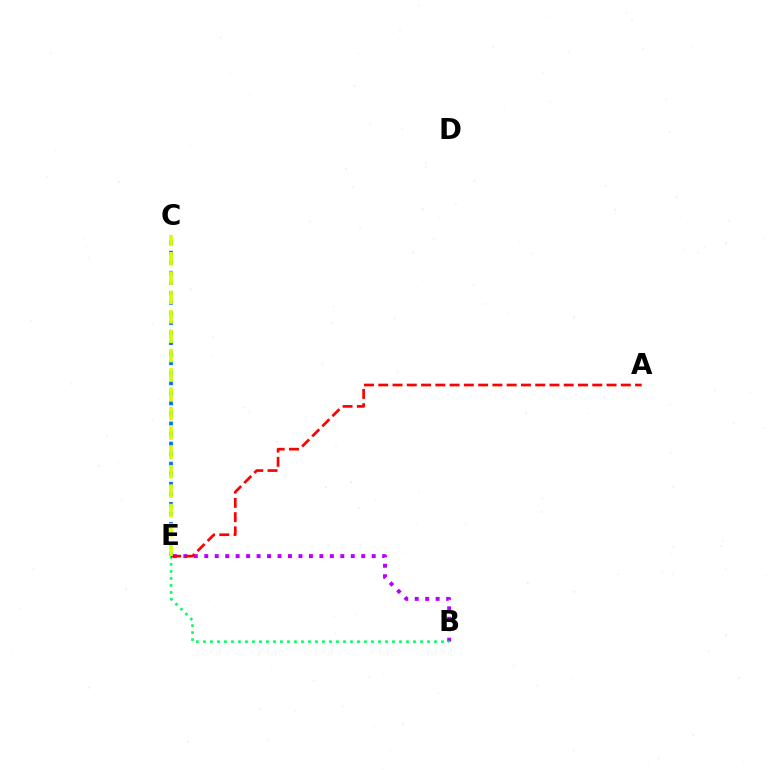{('B', 'E'): [{'color': '#b900ff', 'line_style': 'dotted', 'thickness': 2.84}, {'color': '#00ff5c', 'line_style': 'dotted', 'thickness': 1.9}], ('C', 'E'): [{'color': '#0074ff', 'line_style': 'dotted', 'thickness': 2.73}, {'color': '#d1ff00', 'line_style': 'dashed', 'thickness': 2.63}], ('A', 'E'): [{'color': '#ff0000', 'line_style': 'dashed', 'thickness': 1.94}]}